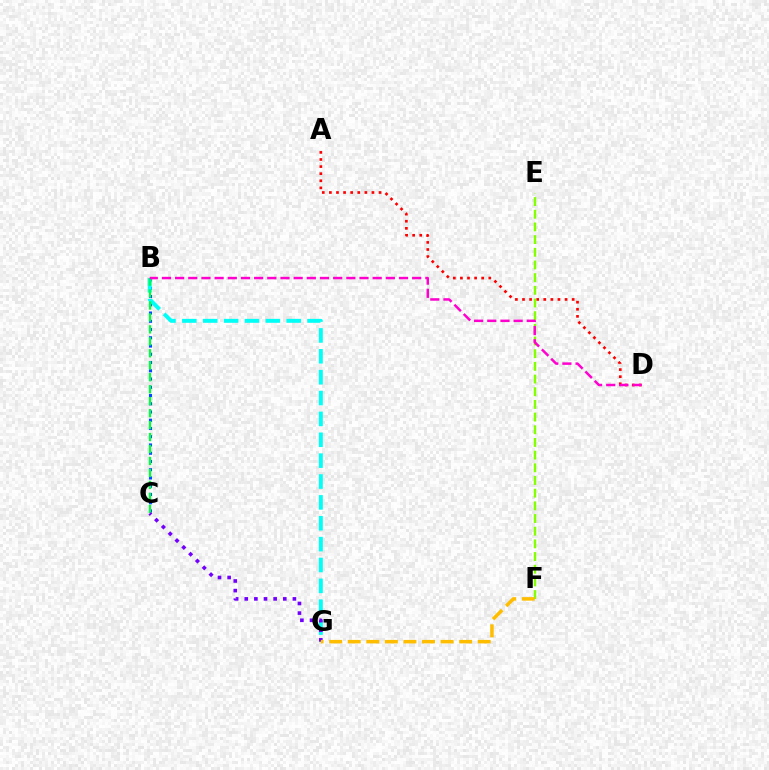{('A', 'D'): [{'color': '#ff0000', 'line_style': 'dotted', 'thickness': 1.93}], ('B', 'C'): [{'color': '#004bff', 'line_style': 'dotted', 'thickness': 2.24}, {'color': '#00ff39', 'line_style': 'dashed', 'thickness': 1.62}], ('B', 'G'): [{'color': '#00fff6', 'line_style': 'dashed', 'thickness': 2.83}], ('E', 'F'): [{'color': '#84ff00', 'line_style': 'dashed', 'thickness': 1.72}], ('C', 'G'): [{'color': '#7200ff', 'line_style': 'dotted', 'thickness': 2.62}], ('F', 'G'): [{'color': '#ffbd00', 'line_style': 'dashed', 'thickness': 2.52}], ('B', 'D'): [{'color': '#ff00cf', 'line_style': 'dashed', 'thickness': 1.79}]}